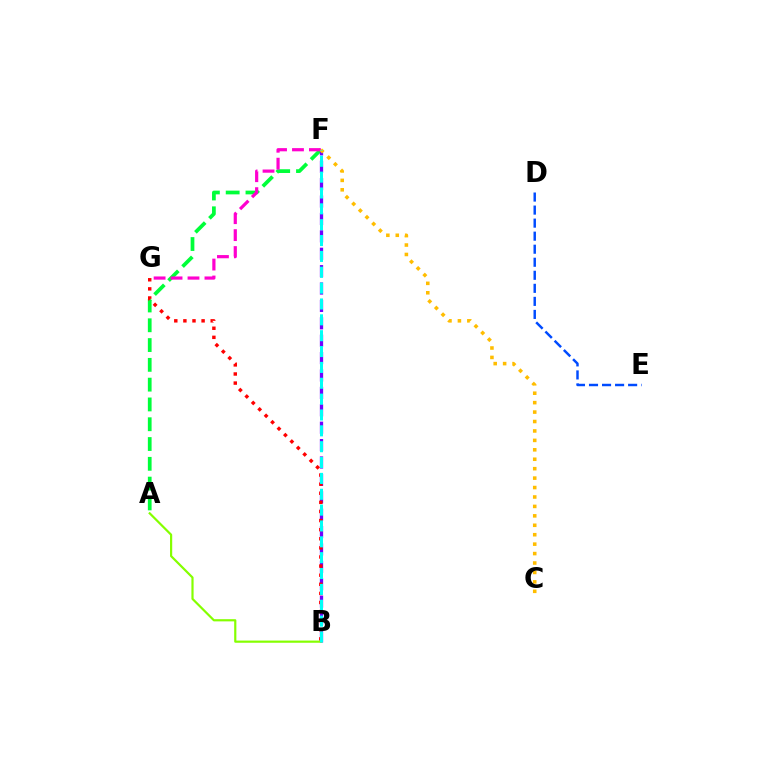{('A', 'F'): [{'color': '#00ff39', 'line_style': 'dashed', 'thickness': 2.69}], ('F', 'G'): [{'color': '#ff00cf', 'line_style': 'dashed', 'thickness': 2.3}], ('B', 'F'): [{'color': '#7200ff', 'line_style': 'dashed', 'thickness': 2.36}, {'color': '#00fff6', 'line_style': 'dashed', 'thickness': 2.15}], ('C', 'F'): [{'color': '#ffbd00', 'line_style': 'dotted', 'thickness': 2.56}], ('B', 'G'): [{'color': '#ff0000', 'line_style': 'dotted', 'thickness': 2.47}], ('D', 'E'): [{'color': '#004bff', 'line_style': 'dashed', 'thickness': 1.77}], ('A', 'B'): [{'color': '#84ff00', 'line_style': 'solid', 'thickness': 1.58}]}